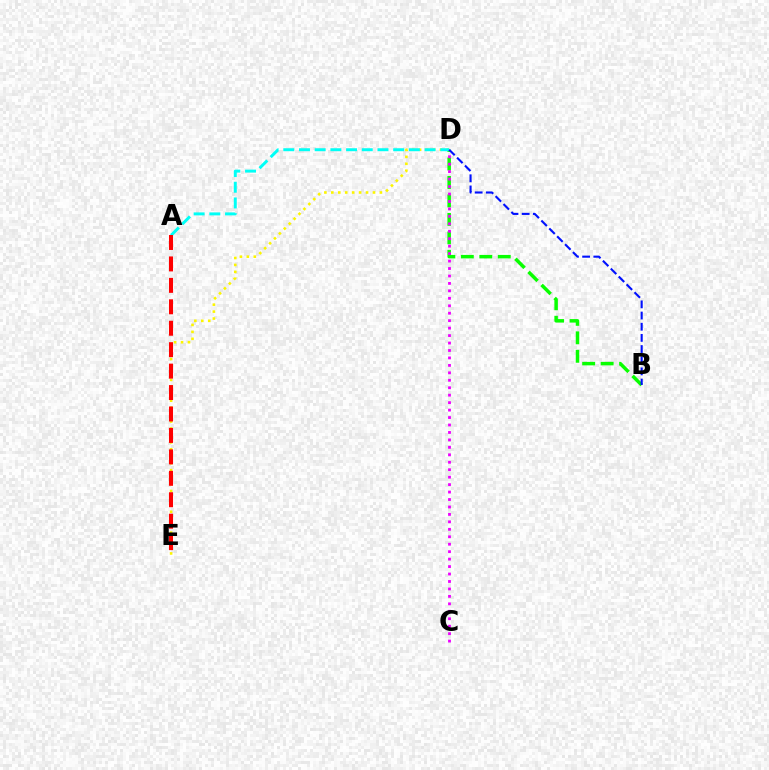{('B', 'D'): [{'color': '#08ff00', 'line_style': 'dashed', 'thickness': 2.51}, {'color': '#0010ff', 'line_style': 'dashed', 'thickness': 1.52}], ('D', 'E'): [{'color': '#fcf500', 'line_style': 'dotted', 'thickness': 1.89}], ('A', 'D'): [{'color': '#00fff6', 'line_style': 'dashed', 'thickness': 2.13}], ('C', 'D'): [{'color': '#ee00ff', 'line_style': 'dotted', 'thickness': 2.02}], ('A', 'E'): [{'color': '#ff0000', 'line_style': 'dashed', 'thickness': 2.91}]}